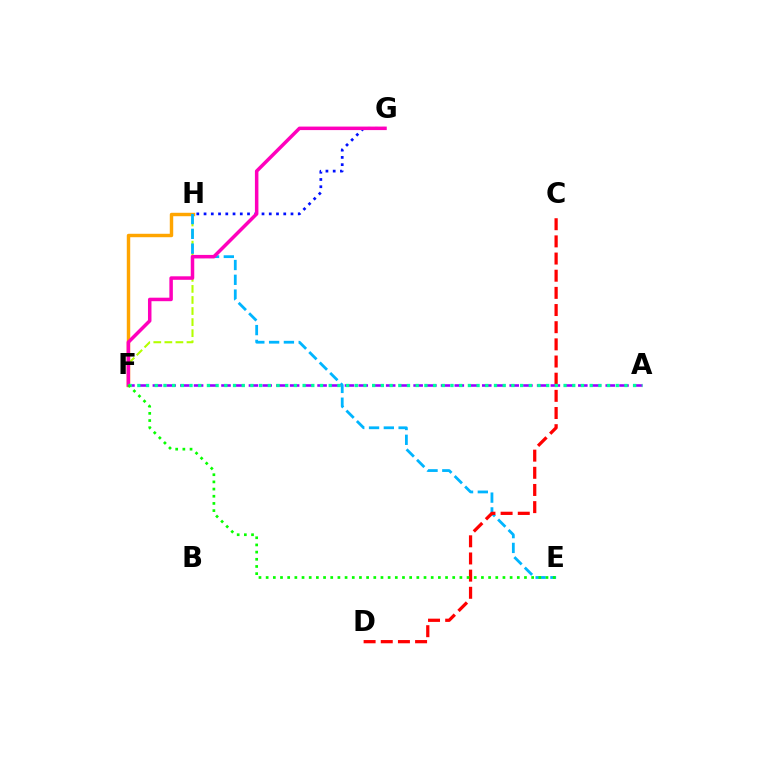{('F', 'H'): [{'color': '#b3ff00', 'line_style': 'dashed', 'thickness': 1.5}, {'color': '#ffa500', 'line_style': 'solid', 'thickness': 2.47}], ('E', 'H'): [{'color': '#00b5ff', 'line_style': 'dashed', 'thickness': 2.01}], ('G', 'H'): [{'color': '#0010ff', 'line_style': 'dotted', 'thickness': 1.97}], ('C', 'D'): [{'color': '#ff0000', 'line_style': 'dashed', 'thickness': 2.33}], ('F', 'G'): [{'color': '#ff00bd', 'line_style': 'solid', 'thickness': 2.52}], ('A', 'F'): [{'color': '#9b00ff', 'line_style': 'dashed', 'thickness': 1.86}, {'color': '#00ff9d', 'line_style': 'dotted', 'thickness': 2.36}], ('E', 'F'): [{'color': '#08ff00', 'line_style': 'dotted', 'thickness': 1.95}]}